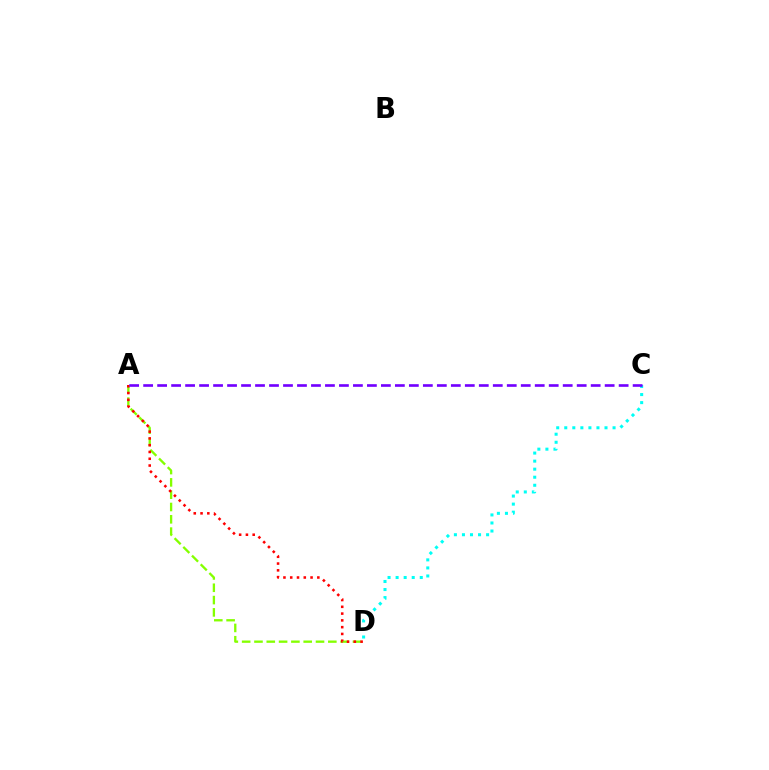{('C', 'D'): [{'color': '#00fff6', 'line_style': 'dotted', 'thickness': 2.19}], ('A', 'D'): [{'color': '#84ff00', 'line_style': 'dashed', 'thickness': 1.67}, {'color': '#ff0000', 'line_style': 'dotted', 'thickness': 1.84}], ('A', 'C'): [{'color': '#7200ff', 'line_style': 'dashed', 'thickness': 1.9}]}